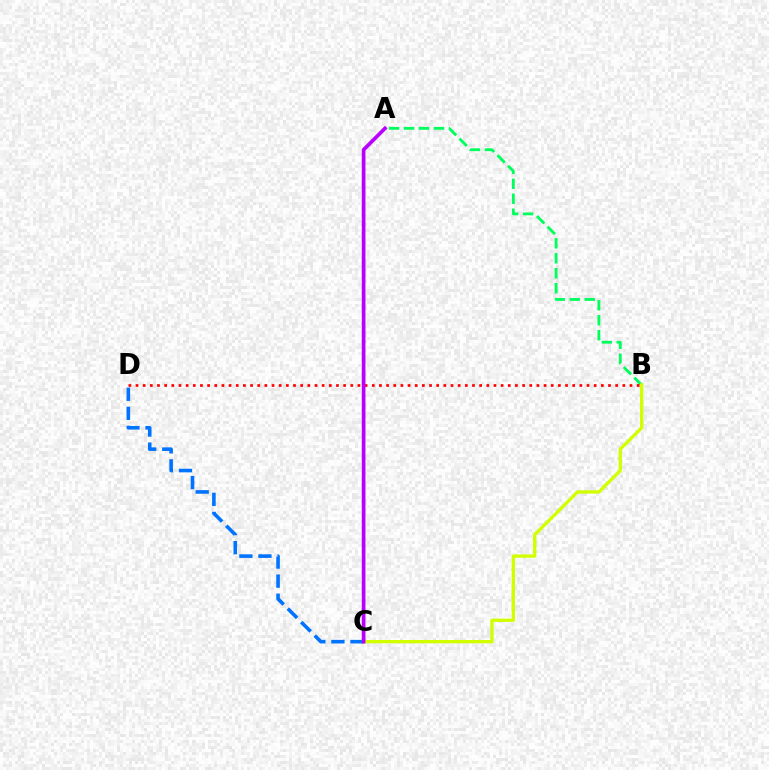{('C', 'D'): [{'color': '#0074ff', 'line_style': 'dashed', 'thickness': 2.59}], ('A', 'B'): [{'color': '#00ff5c', 'line_style': 'dashed', 'thickness': 2.03}], ('B', 'C'): [{'color': '#d1ff00', 'line_style': 'solid', 'thickness': 2.39}], ('B', 'D'): [{'color': '#ff0000', 'line_style': 'dotted', 'thickness': 1.95}], ('A', 'C'): [{'color': '#b900ff', 'line_style': 'solid', 'thickness': 2.66}]}